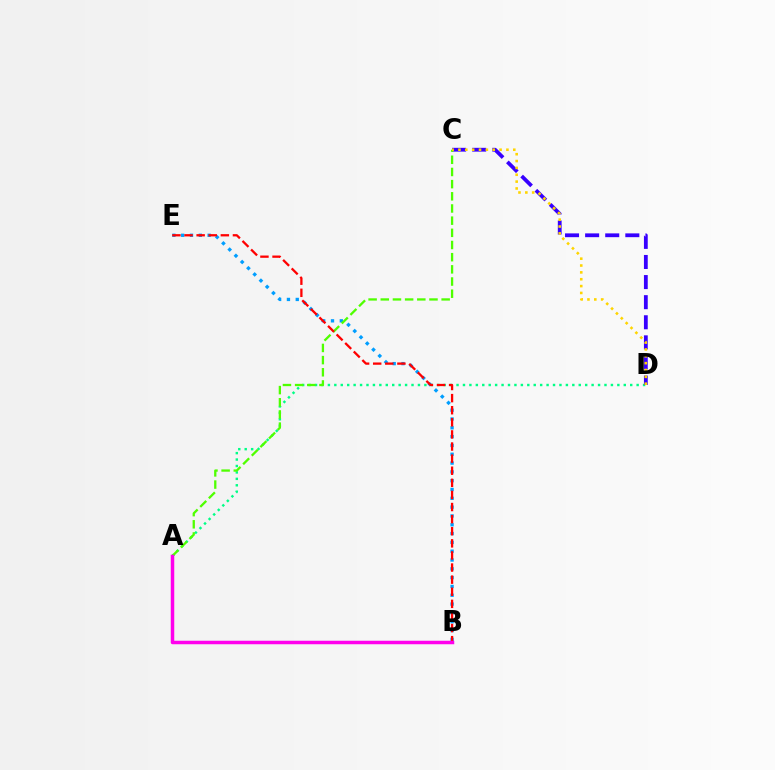{('A', 'D'): [{'color': '#00ff86', 'line_style': 'dotted', 'thickness': 1.75}], ('B', 'E'): [{'color': '#009eff', 'line_style': 'dotted', 'thickness': 2.39}, {'color': '#ff0000', 'line_style': 'dashed', 'thickness': 1.64}], ('C', 'D'): [{'color': '#3700ff', 'line_style': 'dashed', 'thickness': 2.73}, {'color': '#ffd500', 'line_style': 'dotted', 'thickness': 1.86}], ('A', 'C'): [{'color': '#4fff00', 'line_style': 'dashed', 'thickness': 1.65}], ('A', 'B'): [{'color': '#ff00ed', 'line_style': 'solid', 'thickness': 2.52}]}